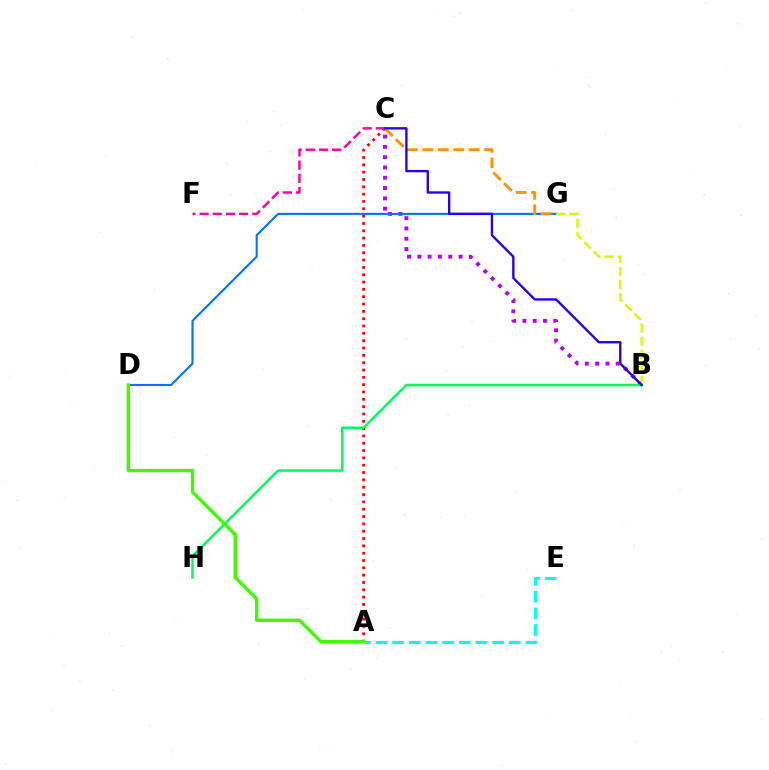{('A', 'E'): [{'color': '#00fff6', 'line_style': 'dashed', 'thickness': 2.26}], ('A', 'C'): [{'color': '#ff0000', 'line_style': 'dotted', 'thickness': 1.99}], ('B', 'C'): [{'color': '#b900ff', 'line_style': 'dotted', 'thickness': 2.8}, {'color': '#2500ff', 'line_style': 'solid', 'thickness': 1.7}], ('D', 'G'): [{'color': '#0074ff', 'line_style': 'solid', 'thickness': 1.53}], ('C', 'F'): [{'color': '#ff00ac', 'line_style': 'dashed', 'thickness': 1.79}], ('B', 'G'): [{'color': '#d1ff00', 'line_style': 'dashed', 'thickness': 1.78}], ('B', 'H'): [{'color': '#00ff5c', 'line_style': 'solid', 'thickness': 1.81}], ('A', 'D'): [{'color': '#3dff00', 'line_style': 'solid', 'thickness': 2.45}], ('C', 'G'): [{'color': '#ff9400', 'line_style': 'dashed', 'thickness': 2.1}]}